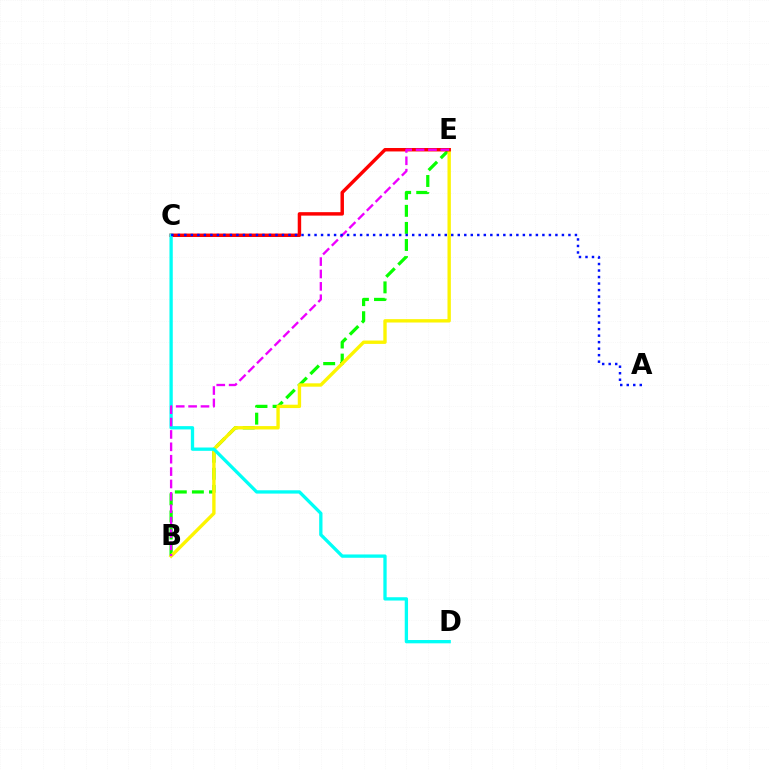{('B', 'E'): [{'color': '#08ff00', 'line_style': 'dashed', 'thickness': 2.32}, {'color': '#fcf500', 'line_style': 'solid', 'thickness': 2.42}, {'color': '#ee00ff', 'line_style': 'dashed', 'thickness': 1.68}], ('C', 'E'): [{'color': '#ff0000', 'line_style': 'solid', 'thickness': 2.48}], ('C', 'D'): [{'color': '#00fff6', 'line_style': 'solid', 'thickness': 2.38}], ('A', 'C'): [{'color': '#0010ff', 'line_style': 'dotted', 'thickness': 1.77}]}